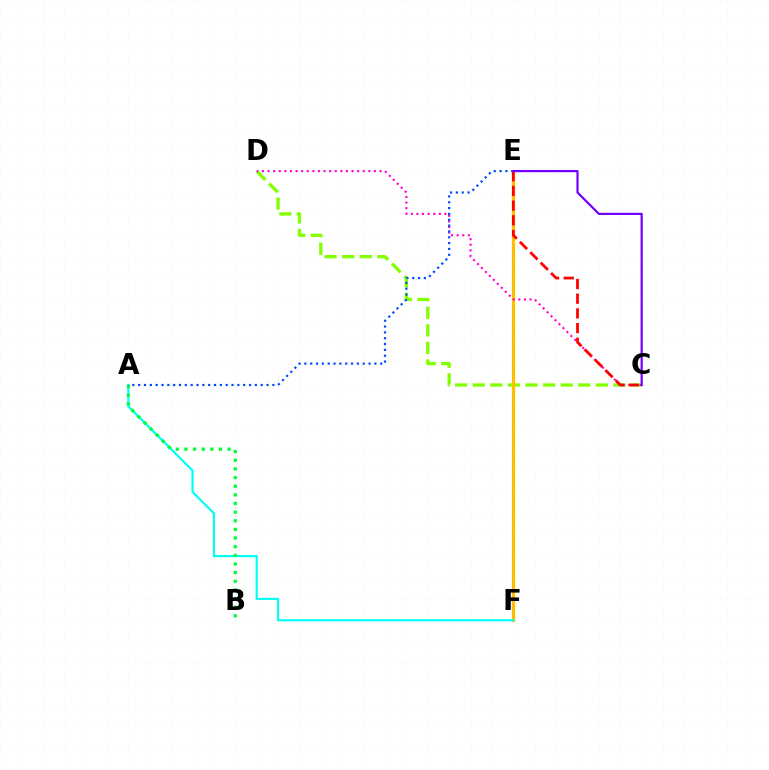{('C', 'D'): [{'color': '#84ff00', 'line_style': 'dashed', 'thickness': 2.39}, {'color': '#ff00cf', 'line_style': 'dotted', 'thickness': 1.52}], ('E', 'F'): [{'color': '#ffbd00', 'line_style': 'solid', 'thickness': 2.33}], ('A', 'F'): [{'color': '#00fff6', 'line_style': 'solid', 'thickness': 1.56}], ('C', 'E'): [{'color': '#ff0000', 'line_style': 'dashed', 'thickness': 2.0}, {'color': '#7200ff', 'line_style': 'solid', 'thickness': 1.58}], ('A', 'B'): [{'color': '#00ff39', 'line_style': 'dotted', 'thickness': 2.35}], ('A', 'E'): [{'color': '#004bff', 'line_style': 'dotted', 'thickness': 1.59}]}